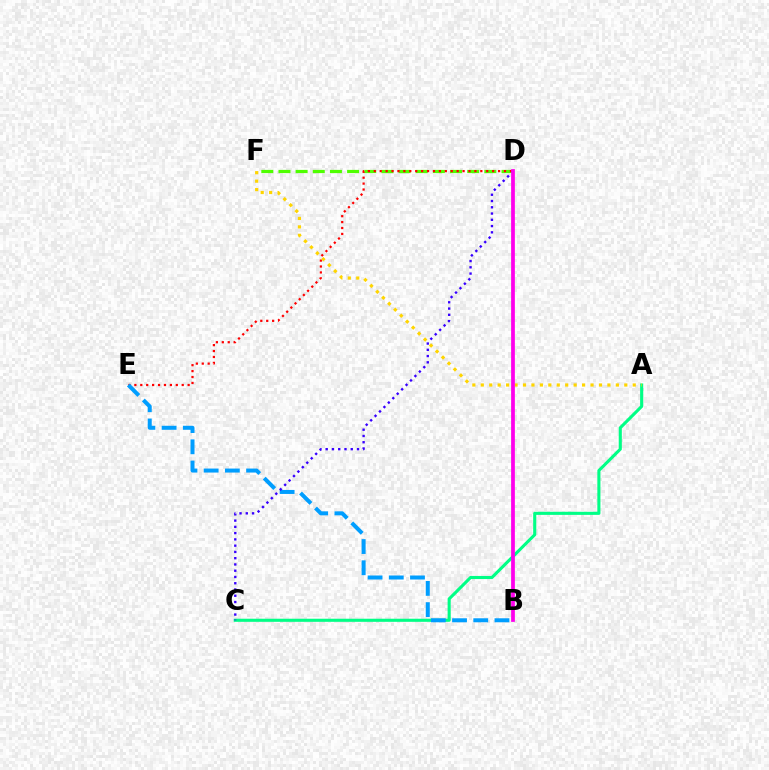{('D', 'F'): [{'color': '#4fff00', 'line_style': 'dashed', 'thickness': 2.33}], ('D', 'E'): [{'color': '#ff0000', 'line_style': 'dotted', 'thickness': 1.61}], ('A', 'C'): [{'color': '#00ff86', 'line_style': 'solid', 'thickness': 2.23}], ('B', 'E'): [{'color': '#009eff', 'line_style': 'dashed', 'thickness': 2.88}], ('C', 'D'): [{'color': '#3700ff', 'line_style': 'dotted', 'thickness': 1.7}], ('A', 'F'): [{'color': '#ffd500', 'line_style': 'dotted', 'thickness': 2.29}], ('B', 'D'): [{'color': '#ff00ed', 'line_style': 'solid', 'thickness': 2.69}]}